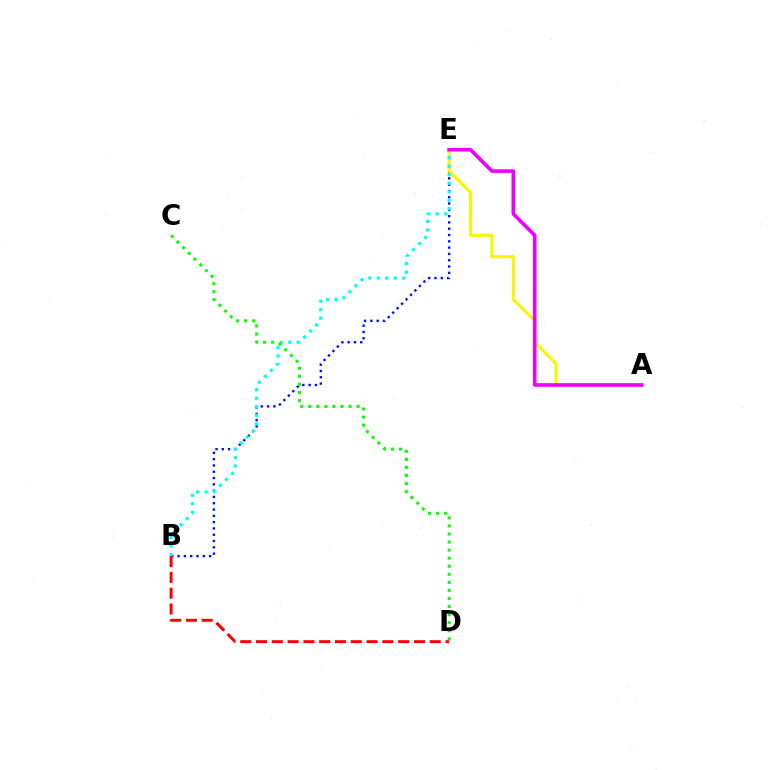{('B', 'E'): [{'color': '#0010ff', 'line_style': 'dotted', 'thickness': 1.71}, {'color': '#00fff6', 'line_style': 'dotted', 'thickness': 2.31}], ('A', 'E'): [{'color': '#fcf500', 'line_style': 'solid', 'thickness': 2.22}, {'color': '#ee00ff', 'line_style': 'solid', 'thickness': 2.61}], ('C', 'D'): [{'color': '#08ff00', 'line_style': 'dotted', 'thickness': 2.19}], ('B', 'D'): [{'color': '#ff0000', 'line_style': 'dashed', 'thickness': 2.15}]}